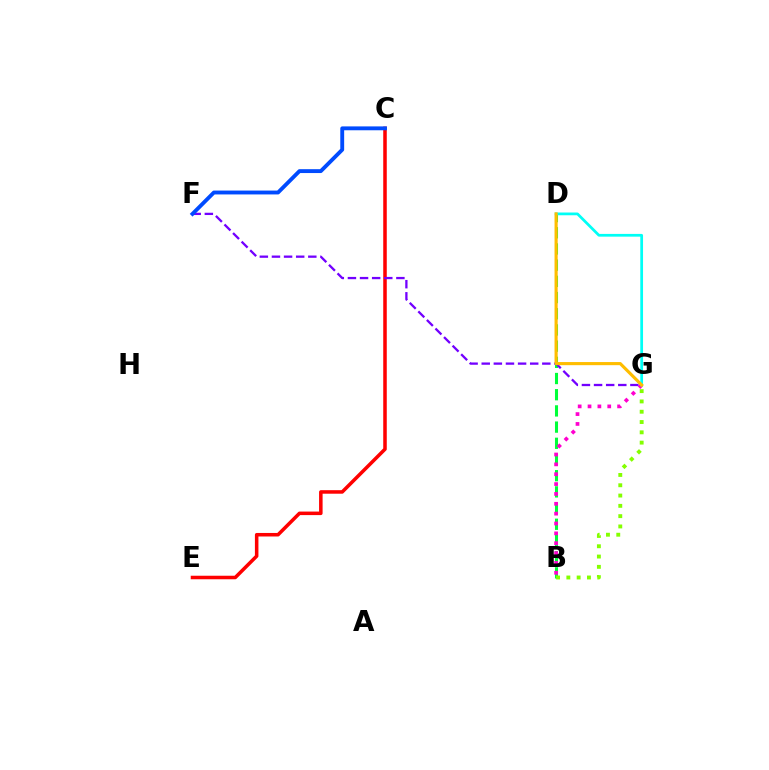{('C', 'E'): [{'color': '#ff0000', 'line_style': 'solid', 'thickness': 2.54}], ('B', 'D'): [{'color': '#00ff39', 'line_style': 'dashed', 'thickness': 2.2}], ('F', 'G'): [{'color': '#7200ff', 'line_style': 'dashed', 'thickness': 1.65}], ('B', 'G'): [{'color': '#ff00cf', 'line_style': 'dotted', 'thickness': 2.68}, {'color': '#84ff00', 'line_style': 'dotted', 'thickness': 2.8}], ('D', 'G'): [{'color': '#00fff6', 'line_style': 'solid', 'thickness': 1.98}, {'color': '#ffbd00', 'line_style': 'solid', 'thickness': 2.25}], ('C', 'F'): [{'color': '#004bff', 'line_style': 'solid', 'thickness': 2.79}]}